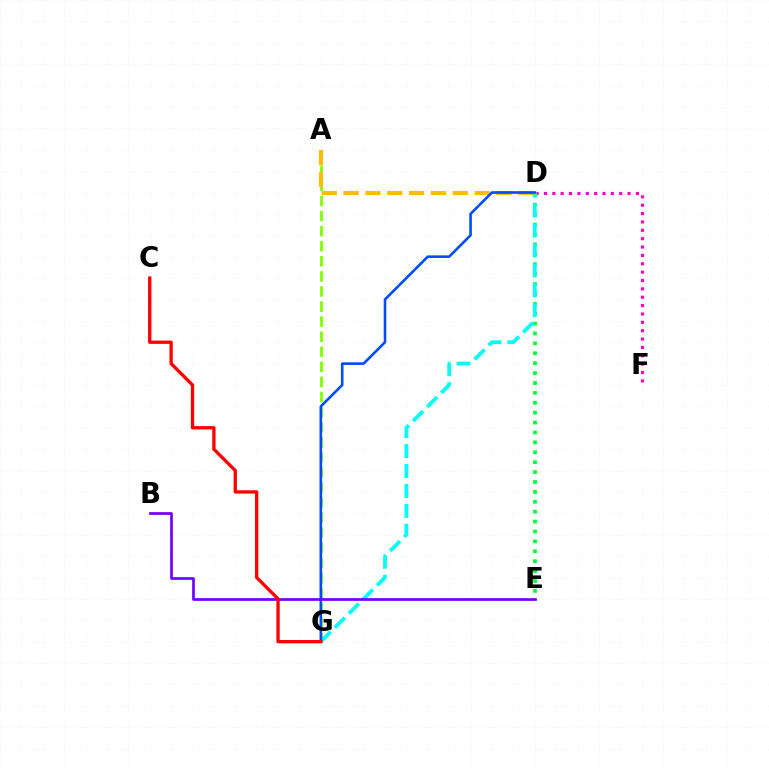{('A', 'G'): [{'color': '#84ff00', 'line_style': 'dashed', 'thickness': 2.05}], ('D', 'F'): [{'color': '#ff00cf', 'line_style': 'dotted', 'thickness': 2.27}], ('D', 'E'): [{'color': '#00ff39', 'line_style': 'dotted', 'thickness': 2.69}], ('D', 'G'): [{'color': '#00fff6', 'line_style': 'dashed', 'thickness': 2.71}, {'color': '#004bff', 'line_style': 'solid', 'thickness': 1.87}], ('A', 'D'): [{'color': '#ffbd00', 'line_style': 'dashed', 'thickness': 2.97}], ('B', 'E'): [{'color': '#7200ff', 'line_style': 'solid', 'thickness': 1.96}], ('C', 'G'): [{'color': '#ff0000', 'line_style': 'solid', 'thickness': 2.38}]}